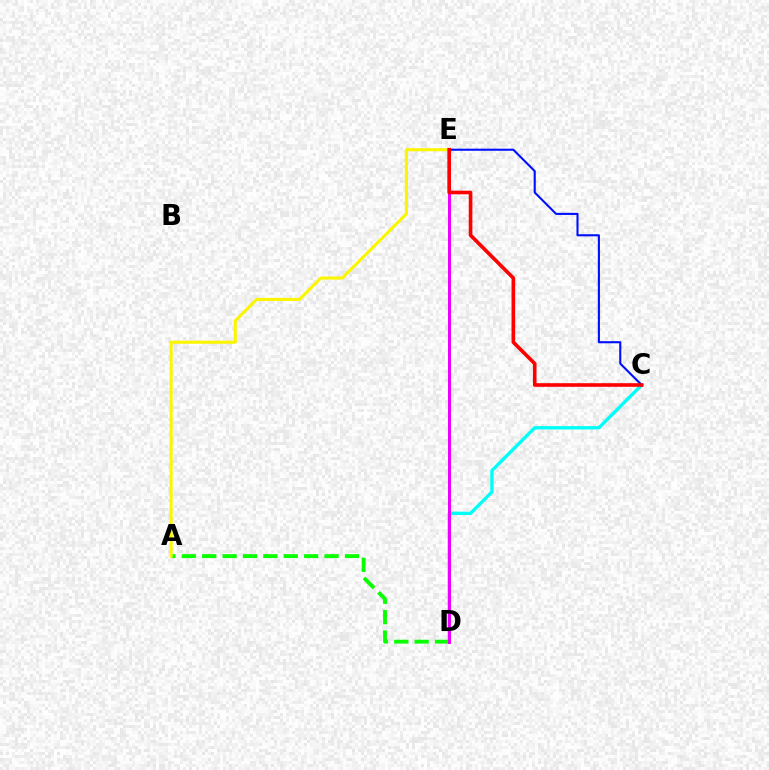{('C', 'D'): [{'color': '#00fff6', 'line_style': 'solid', 'thickness': 2.41}], ('A', 'D'): [{'color': '#08ff00', 'line_style': 'dashed', 'thickness': 2.77}], ('D', 'E'): [{'color': '#ee00ff', 'line_style': 'solid', 'thickness': 2.17}], ('A', 'E'): [{'color': '#fcf500', 'line_style': 'solid', 'thickness': 2.21}], ('C', 'E'): [{'color': '#0010ff', 'line_style': 'solid', 'thickness': 1.51}, {'color': '#ff0000', 'line_style': 'solid', 'thickness': 2.61}]}